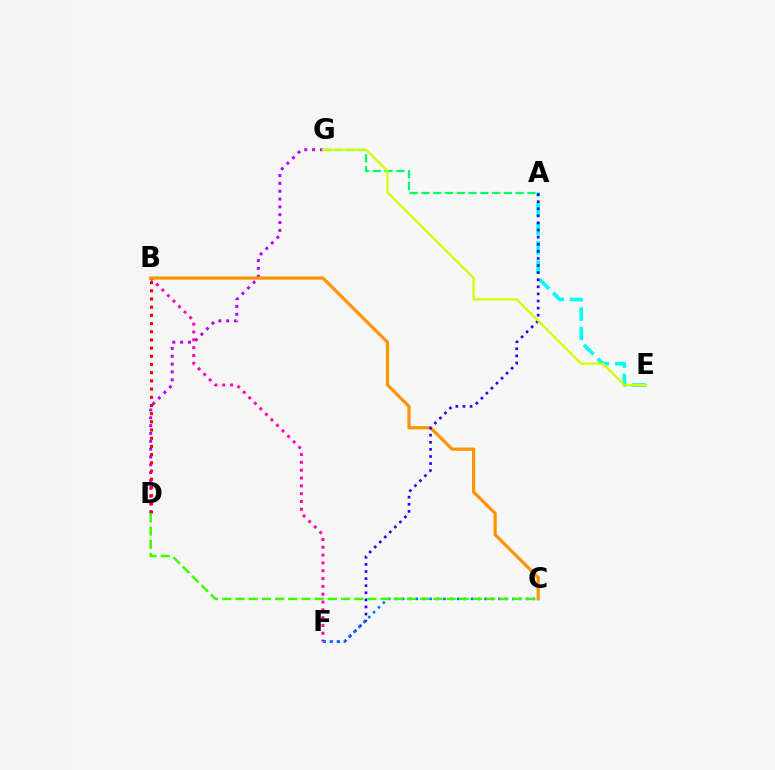{('B', 'F'): [{'color': '#ff00ac', 'line_style': 'dotted', 'thickness': 2.13}], ('A', 'E'): [{'color': '#00fff6', 'line_style': 'dashed', 'thickness': 2.63}], ('D', 'G'): [{'color': '#b900ff', 'line_style': 'dotted', 'thickness': 2.13}], ('B', 'C'): [{'color': '#ff9400', 'line_style': 'solid', 'thickness': 2.32}], ('A', 'F'): [{'color': '#2500ff', 'line_style': 'dotted', 'thickness': 1.93}], ('B', 'D'): [{'color': '#ff0000', 'line_style': 'dotted', 'thickness': 2.23}], ('A', 'G'): [{'color': '#00ff5c', 'line_style': 'dashed', 'thickness': 1.6}], ('C', 'F'): [{'color': '#0074ff', 'line_style': 'dotted', 'thickness': 1.87}], ('C', 'D'): [{'color': '#3dff00', 'line_style': 'dashed', 'thickness': 1.79}], ('E', 'G'): [{'color': '#d1ff00', 'line_style': 'solid', 'thickness': 1.61}]}